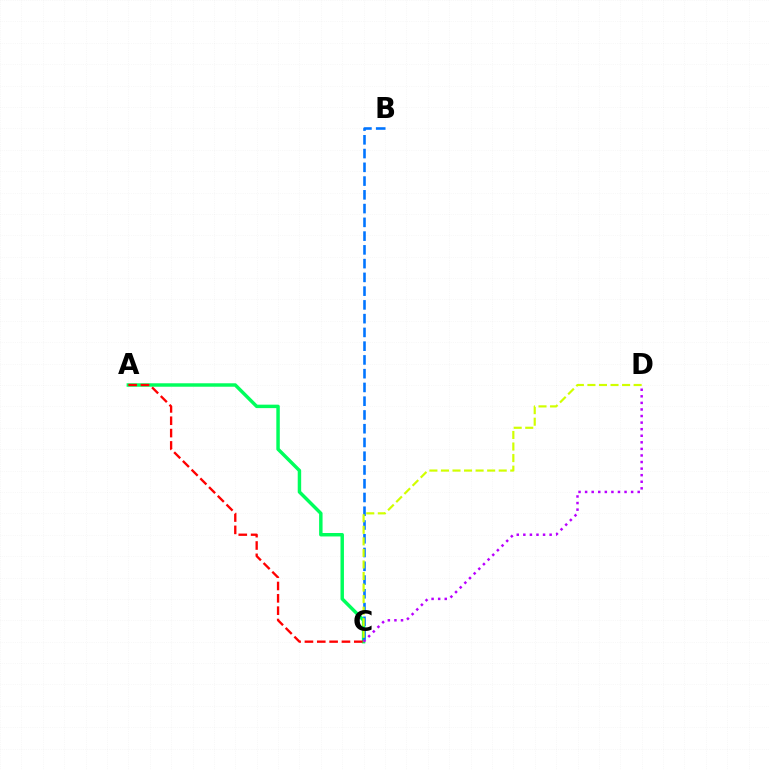{('A', 'C'): [{'color': '#00ff5c', 'line_style': 'solid', 'thickness': 2.49}, {'color': '#ff0000', 'line_style': 'dashed', 'thickness': 1.68}], ('B', 'C'): [{'color': '#0074ff', 'line_style': 'dashed', 'thickness': 1.87}], ('C', 'D'): [{'color': '#d1ff00', 'line_style': 'dashed', 'thickness': 1.57}, {'color': '#b900ff', 'line_style': 'dotted', 'thickness': 1.79}]}